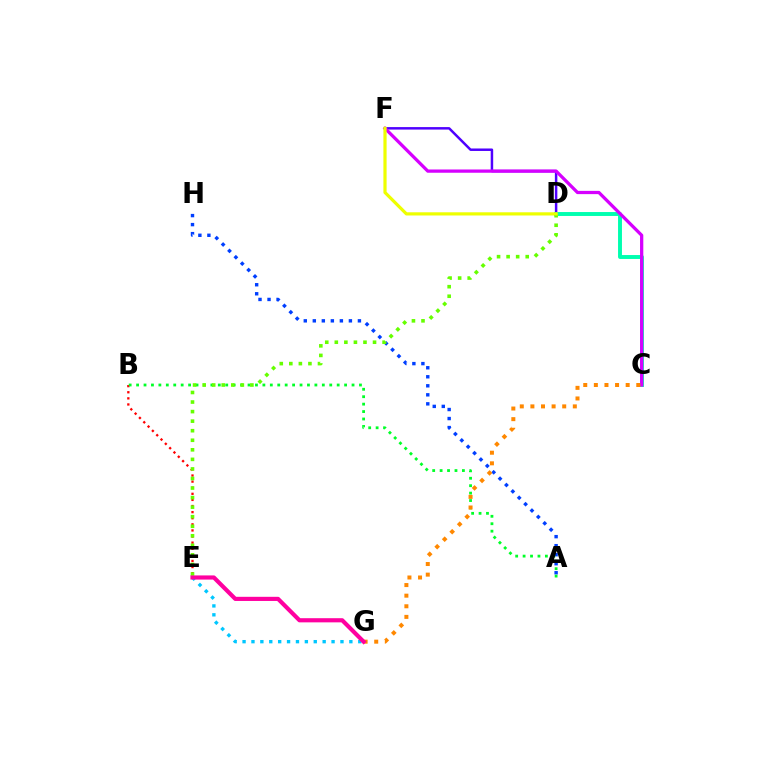{('E', 'G'): [{'color': '#00c7ff', 'line_style': 'dotted', 'thickness': 2.42}, {'color': '#ff00a0', 'line_style': 'solid', 'thickness': 2.99}], ('D', 'F'): [{'color': '#4f00ff', 'line_style': 'solid', 'thickness': 1.79}, {'color': '#eeff00', 'line_style': 'solid', 'thickness': 2.3}], ('C', 'D'): [{'color': '#00ffaf', 'line_style': 'solid', 'thickness': 2.82}], ('A', 'H'): [{'color': '#003fff', 'line_style': 'dotted', 'thickness': 2.45}], ('B', 'E'): [{'color': '#ff0000', 'line_style': 'dotted', 'thickness': 1.66}], ('C', 'F'): [{'color': '#d600ff', 'line_style': 'solid', 'thickness': 2.35}], ('A', 'B'): [{'color': '#00ff27', 'line_style': 'dotted', 'thickness': 2.02}], ('D', 'E'): [{'color': '#66ff00', 'line_style': 'dotted', 'thickness': 2.6}], ('C', 'G'): [{'color': '#ff8800', 'line_style': 'dotted', 'thickness': 2.88}]}